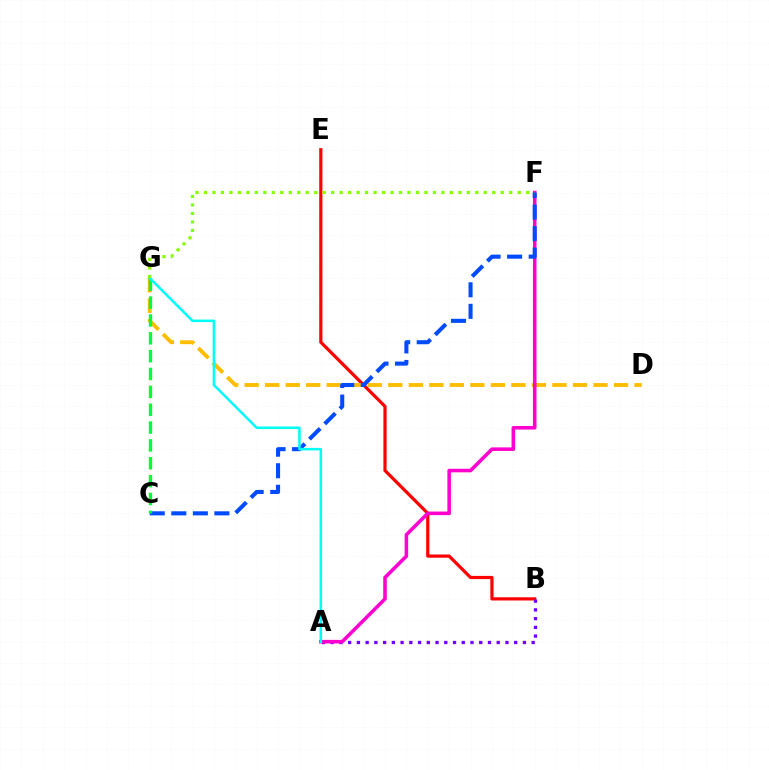{('B', 'E'): [{'color': '#ff0000', 'line_style': 'solid', 'thickness': 2.31}], ('D', 'G'): [{'color': '#ffbd00', 'line_style': 'dashed', 'thickness': 2.79}], ('A', 'B'): [{'color': '#7200ff', 'line_style': 'dotted', 'thickness': 2.37}], ('A', 'F'): [{'color': '#ff00cf', 'line_style': 'solid', 'thickness': 2.56}], ('C', 'F'): [{'color': '#004bff', 'line_style': 'dashed', 'thickness': 2.93}], ('C', 'G'): [{'color': '#00ff39', 'line_style': 'dashed', 'thickness': 2.43}], ('A', 'G'): [{'color': '#00fff6', 'line_style': 'solid', 'thickness': 1.83}], ('F', 'G'): [{'color': '#84ff00', 'line_style': 'dotted', 'thickness': 2.3}]}